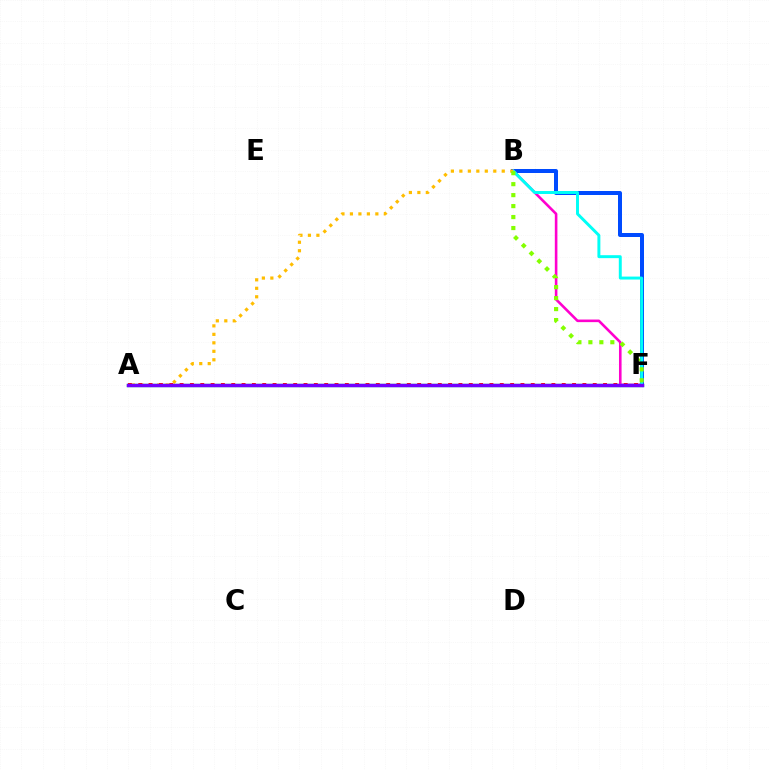{('A', 'F'): [{'color': '#00ff39', 'line_style': 'solid', 'thickness': 2.39}, {'color': '#ff0000', 'line_style': 'dotted', 'thickness': 2.81}, {'color': '#7200ff', 'line_style': 'solid', 'thickness': 2.47}], ('B', 'F'): [{'color': '#004bff', 'line_style': 'solid', 'thickness': 2.88}, {'color': '#ff00cf', 'line_style': 'solid', 'thickness': 1.87}, {'color': '#00fff6', 'line_style': 'solid', 'thickness': 2.13}, {'color': '#84ff00', 'line_style': 'dotted', 'thickness': 2.98}], ('A', 'B'): [{'color': '#ffbd00', 'line_style': 'dotted', 'thickness': 2.3}]}